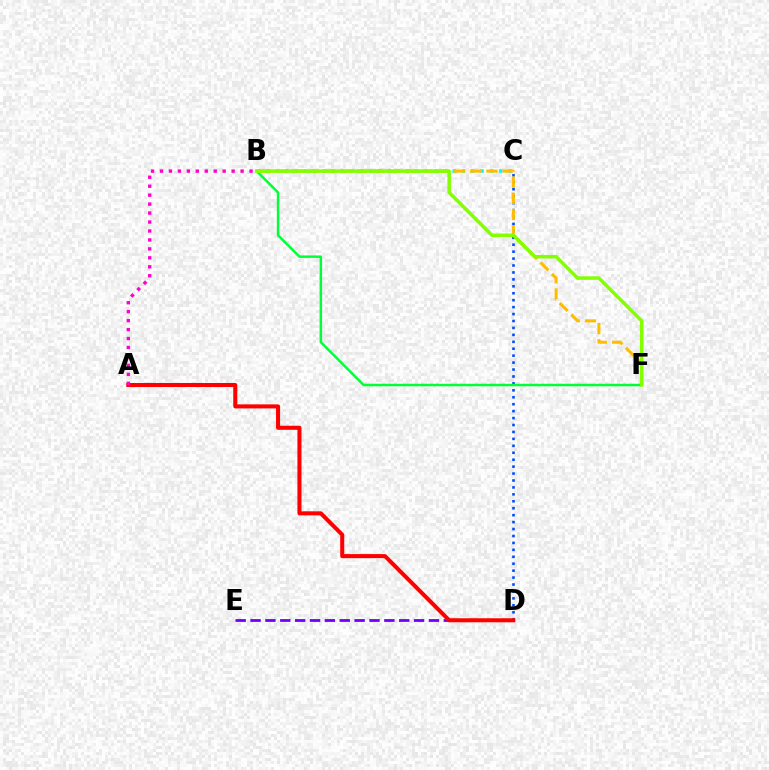{('B', 'C'): [{'color': '#00fff6', 'line_style': 'dotted', 'thickness': 2.53}], ('D', 'E'): [{'color': '#7200ff', 'line_style': 'dashed', 'thickness': 2.02}], ('C', 'D'): [{'color': '#004bff', 'line_style': 'dotted', 'thickness': 1.88}], ('B', 'F'): [{'color': '#ffbd00', 'line_style': 'dashed', 'thickness': 2.2}, {'color': '#00ff39', 'line_style': 'solid', 'thickness': 1.78}, {'color': '#84ff00', 'line_style': 'solid', 'thickness': 2.52}], ('A', 'D'): [{'color': '#ff0000', 'line_style': 'solid', 'thickness': 2.92}], ('A', 'B'): [{'color': '#ff00cf', 'line_style': 'dotted', 'thickness': 2.43}]}